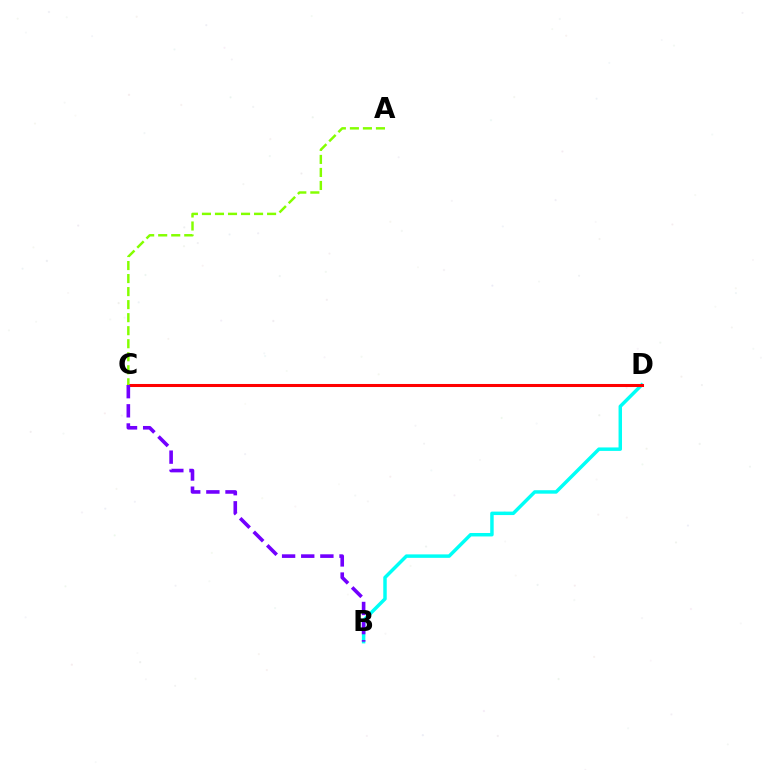{('B', 'D'): [{'color': '#00fff6', 'line_style': 'solid', 'thickness': 2.49}], ('C', 'D'): [{'color': '#ff0000', 'line_style': 'solid', 'thickness': 2.19}], ('B', 'C'): [{'color': '#7200ff', 'line_style': 'dashed', 'thickness': 2.6}], ('A', 'C'): [{'color': '#84ff00', 'line_style': 'dashed', 'thickness': 1.77}]}